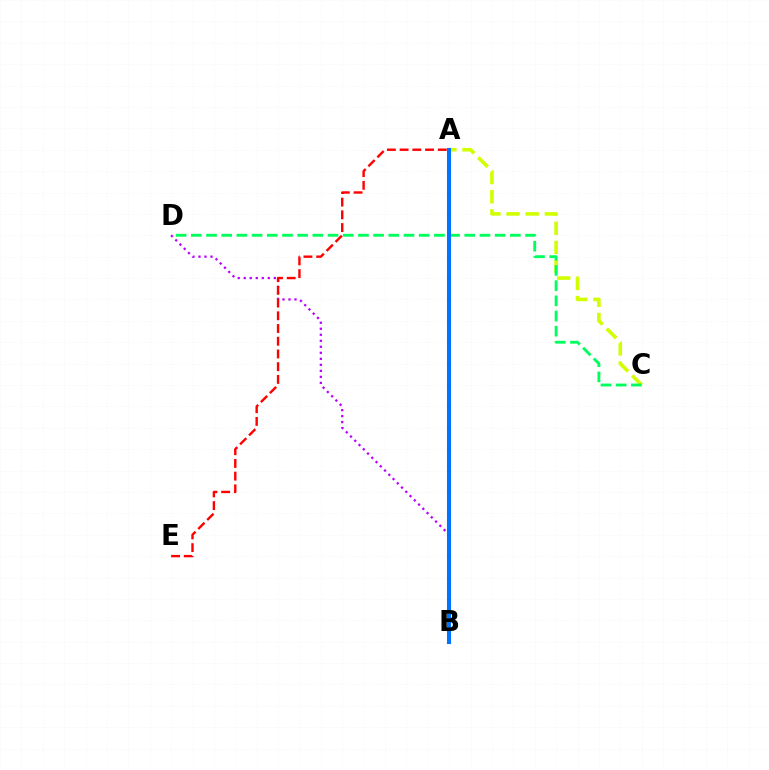{('B', 'D'): [{'color': '#b900ff', 'line_style': 'dotted', 'thickness': 1.63}], ('A', 'C'): [{'color': '#d1ff00', 'line_style': 'dashed', 'thickness': 2.6}], ('C', 'D'): [{'color': '#00ff5c', 'line_style': 'dashed', 'thickness': 2.06}], ('A', 'E'): [{'color': '#ff0000', 'line_style': 'dashed', 'thickness': 1.73}], ('A', 'B'): [{'color': '#0074ff', 'line_style': 'solid', 'thickness': 2.93}]}